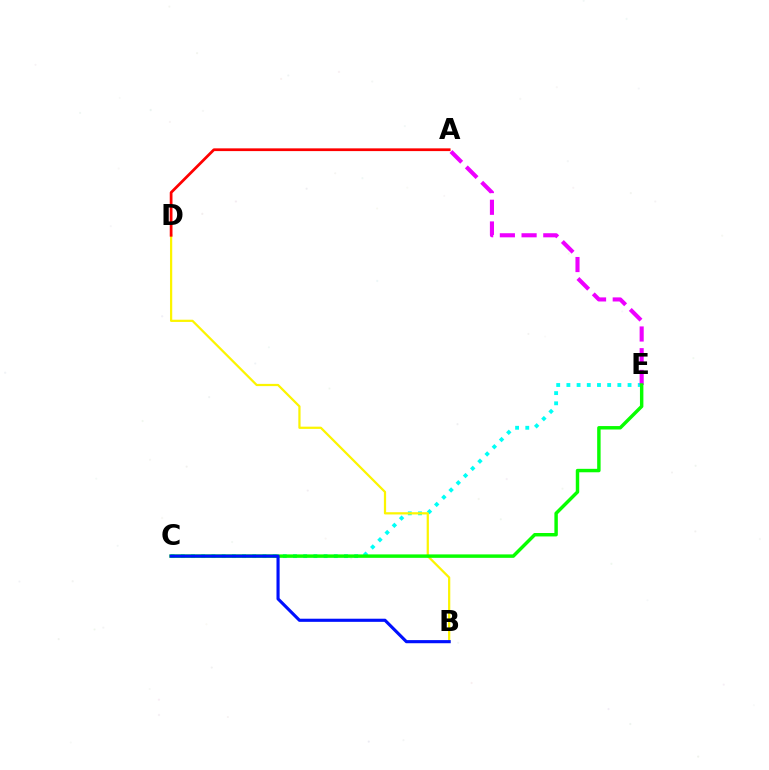{('C', 'E'): [{'color': '#00fff6', 'line_style': 'dotted', 'thickness': 2.77}, {'color': '#08ff00', 'line_style': 'solid', 'thickness': 2.48}], ('B', 'D'): [{'color': '#fcf500', 'line_style': 'solid', 'thickness': 1.6}], ('A', 'D'): [{'color': '#ff0000', 'line_style': 'solid', 'thickness': 1.98}], ('A', 'E'): [{'color': '#ee00ff', 'line_style': 'dashed', 'thickness': 2.95}], ('B', 'C'): [{'color': '#0010ff', 'line_style': 'solid', 'thickness': 2.25}]}